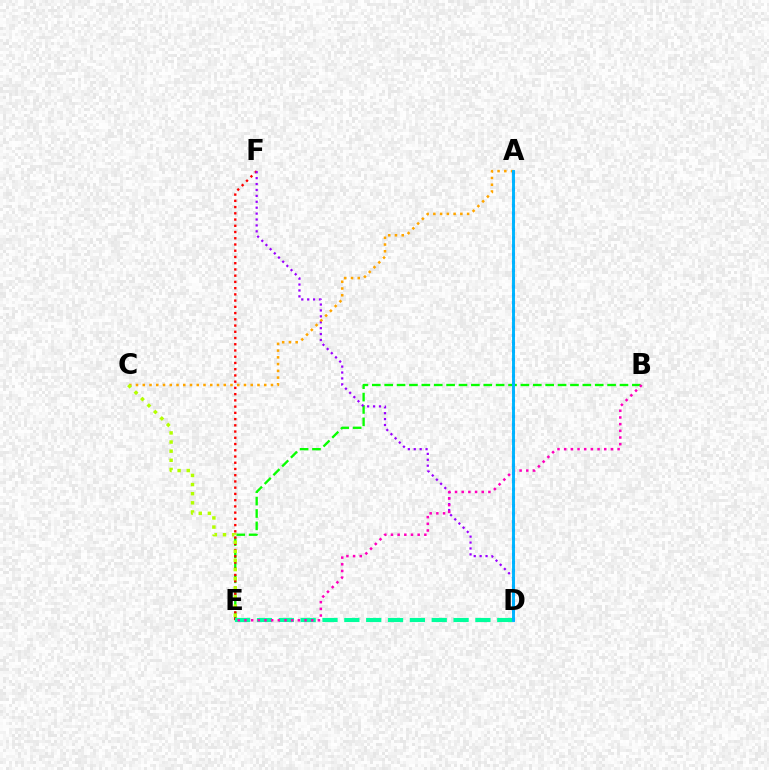{('B', 'E'): [{'color': '#08ff00', 'line_style': 'dashed', 'thickness': 1.68}, {'color': '#ff00bd', 'line_style': 'dotted', 'thickness': 1.81}], ('E', 'F'): [{'color': '#ff0000', 'line_style': 'dotted', 'thickness': 1.69}], ('D', 'E'): [{'color': '#00ff9d', 'line_style': 'dashed', 'thickness': 2.97}], ('D', 'F'): [{'color': '#9b00ff', 'line_style': 'dotted', 'thickness': 1.61}], ('A', 'C'): [{'color': '#ffa500', 'line_style': 'dotted', 'thickness': 1.83}], ('C', 'E'): [{'color': '#b3ff00', 'line_style': 'dotted', 'thickness': 2.48}], ('A', 'D'): [{'color': '#0010ff', 'line_style': 'dotted', 'thickness': 2.2}, {'color': '#00b5ff', 'line_style': 'solid', 'thickness': 2.11}]}